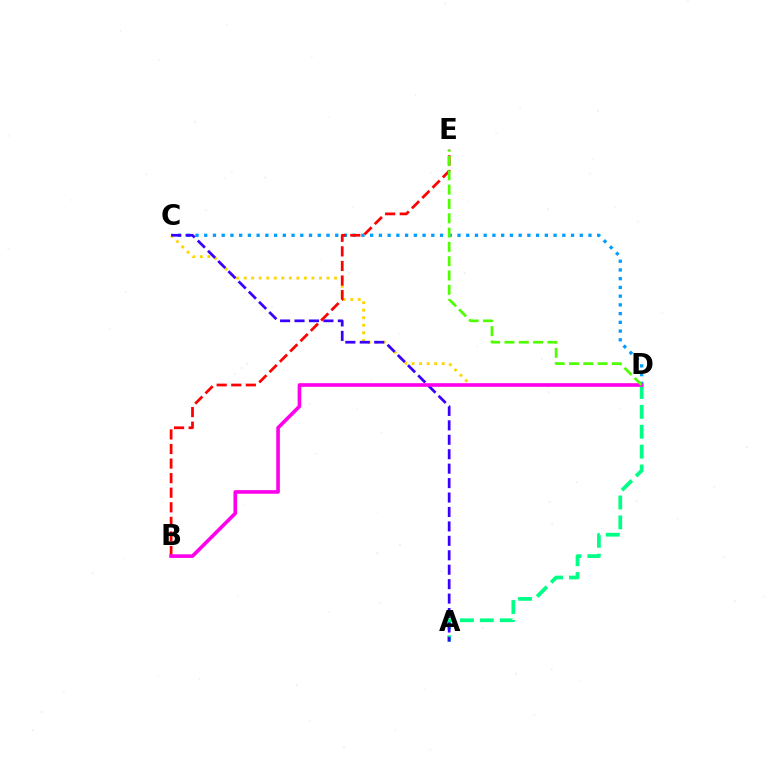{('C', 'D'): [{'color': '#009eff', 'line_style': 'dotted', 'thickness': 2.37}, {'color': '#ffd500', 'line_style': 'dotted', 'thickness': 2.05}], ('A', 'D'): [{'color': '#00ff86', 'line_style': 'dashed', 'thickness': 2.7}], ('A', 'C'): [{'color': '#3700ff', 'line_style': 'dashed', 'thickness': 1.96}], ('B', 'E'): [{'color': '#ff0000', 'line_style': 'dashed', 'thickness': 1.98}], ('B', 'D'): [{'color': '#ff00ed', 'line_style': 'solid', 'thickness': 2.61}], ('D', 'E'): [{'color': '#4fff00', 'line_style': 'dashed', 'thickness': 1.94}]}